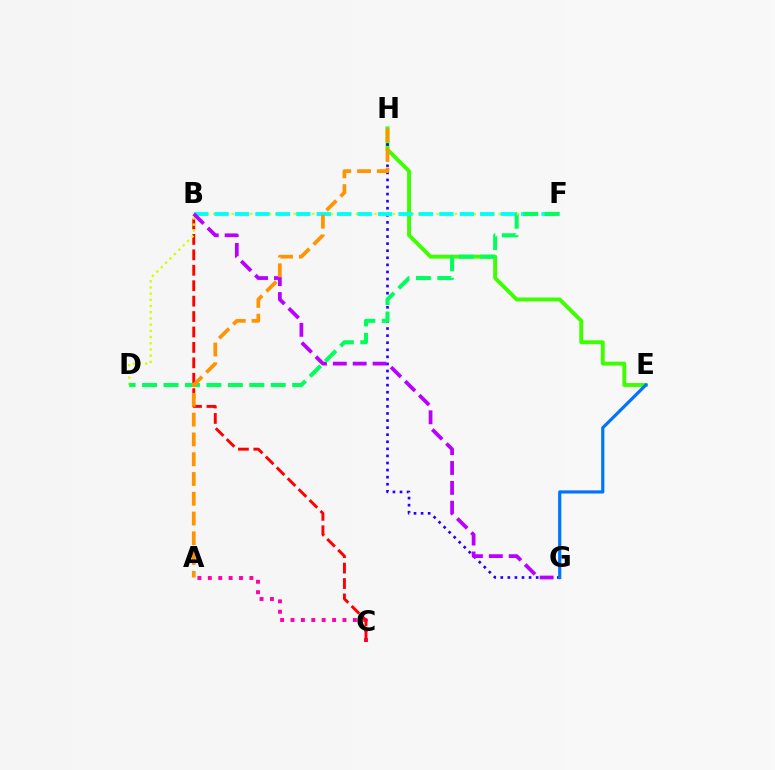{('A', 'C'): [{'color': '#ff00ac', 'line_style': 'dotted', 'thickness': 2.82}], ('E', 'H'): [{'color': '#3dff00', 'line_style': 'solid', 'thickness': 2.81}], ('B', 'C'): [{'color': '#ff0000', 'line_style': 'dashed', 'thickness': 2.1}], ('D', 'F'): [{'color': '#d1ff00', 'line_style': 'dotted', 'thickness': 1.69}, {'color': '#00ff5c', 'line_style': 'dashed', 'thickness': 2.91}], ('G', 'H'): [{'color': '#2500ff', 'line_style': 'dotted', 'thickness': 1.92}], ('B', 'F'): [{'color': '#00fff6', 'line_style': 'dashed', 'thickness': 2.78}], ('B', 'G'): [{'color': '#b900ff', 'line_style': 'dashed', 'thickness': 2.7}], ('A', 'H'): [{'color': '#ff9400', 'line_style': 'dashed', 'thickness': 2.69}], ('E', 'G'): [{'color': '#0074ff', 'line_style': 'solid', 'thickness': 2.29}]}